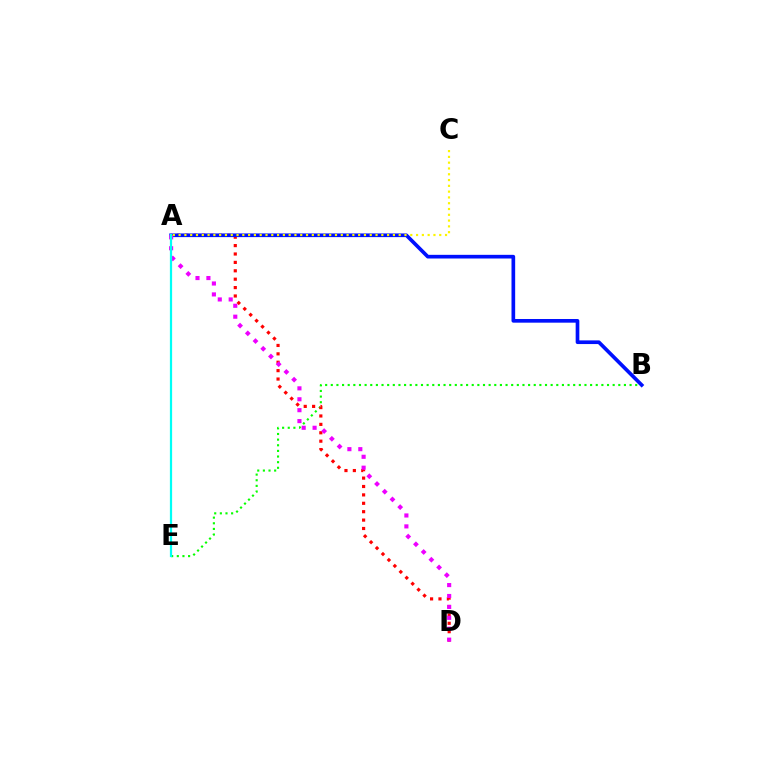{('B', 'E'): [{'color': '#08ff00', 'line_style': 'dotted', 'thickness': 1.53}], ('A', 'D'): [{'color': '#ff0000', 'line_style': 'dotted', 'thickness': 2.28}, {'color': '#ee00ff', 'line_style': 'dotted', 'thickness': 2.97}], ('A', 'B'): [{'color': '#0010ff', 'line_style': 'solid', 'thickness': 2.64}], ('A', 'E'): [{'color': '#00fff6', 'line_style': 'solid', 'thickness': 1.6}], ('A', 'C'): [{'color': '#fcf500', 'line_style': 'dotted', 'thickness': 1.57}]}